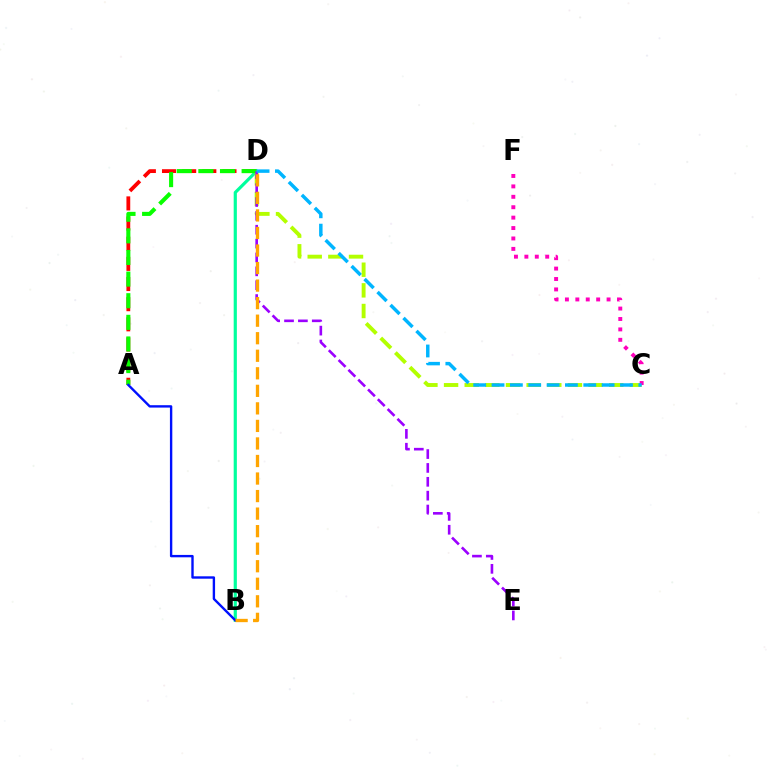{('A', 'D'): [{'color': '#ff0000', 'line_style': 'dashed', 'thickness': 2.74}, {'color': '#08ff00', 'line_style': 'dashed', 'thickness': 2.94}], ('B', 'D'): [{'color': '#00ff9d', 'line_style': 'solid', 'thickness': 2.29}, {'color': '#ffa500', 'line_style': 'dashed', 'thickness': 2.38}], ('C', 'D'): [{'color': '#b3ff00', 'line_style': 'dashed', 'thickness': 2.8}, {'color': '#00b5ff', 'line_style': 'dashed', 'thickness': 2.49}], ('A', 'B'): [{'color': '#0010ff', 'line_style': 'solid', 'thickness': 1.71}], ('C', 'F'): [{'color': '#ff00bd', 'line_style': 'dotted', 'thickness': 2.83}], ('D', 'E'): [{'color': '#9b00ff', 'line_style': 'dashed', 'thickness': 1.88}]}